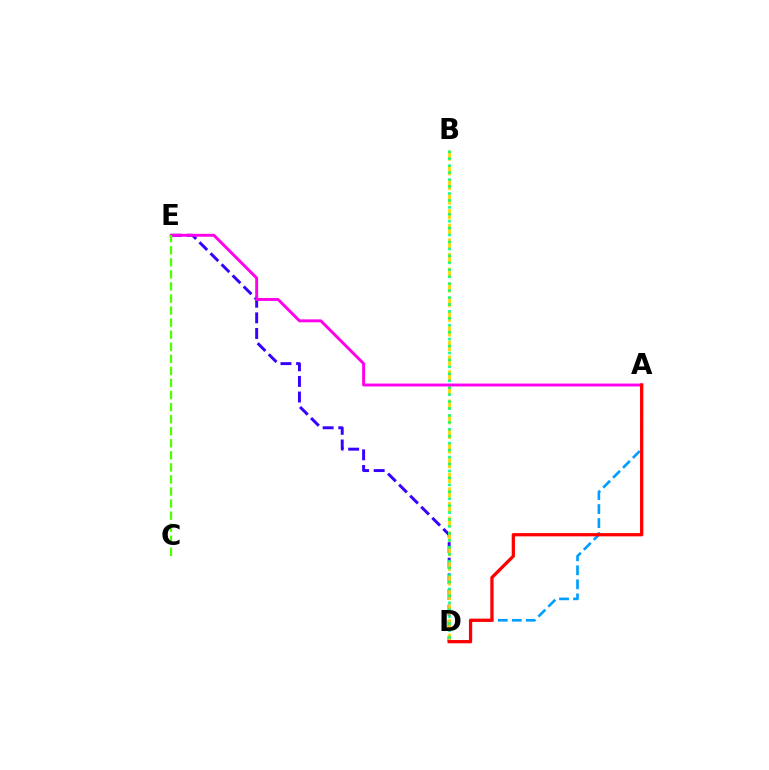{('D', 'E'): [{'color': '#3700ff', 'line_style': 'dashed', 'thickness': 2.12}], ('A', 'D'): [{'color': '#009eff', 'line_style': 'dashed', 'thickness': 1.9}, {'color': '#ff0000', 'line_style': 'solid', 'thickness': 2.35}], ('B', 'D'): [{'color': '#ffd500', 'line_style': 'dashed', 'thickness': 1.99}, {'color': '#00ff86', 'line_style': 'dotted', 'thickness': 1.88}], ('A', 'E'): [{'color': '#ff00ed', 'line_style': 'solid', 'thickness': 2.1}], ('C', 'E'): [{'color': '#4fff00', 'line_style': 'dashed', 'thickness': 1.64}]}